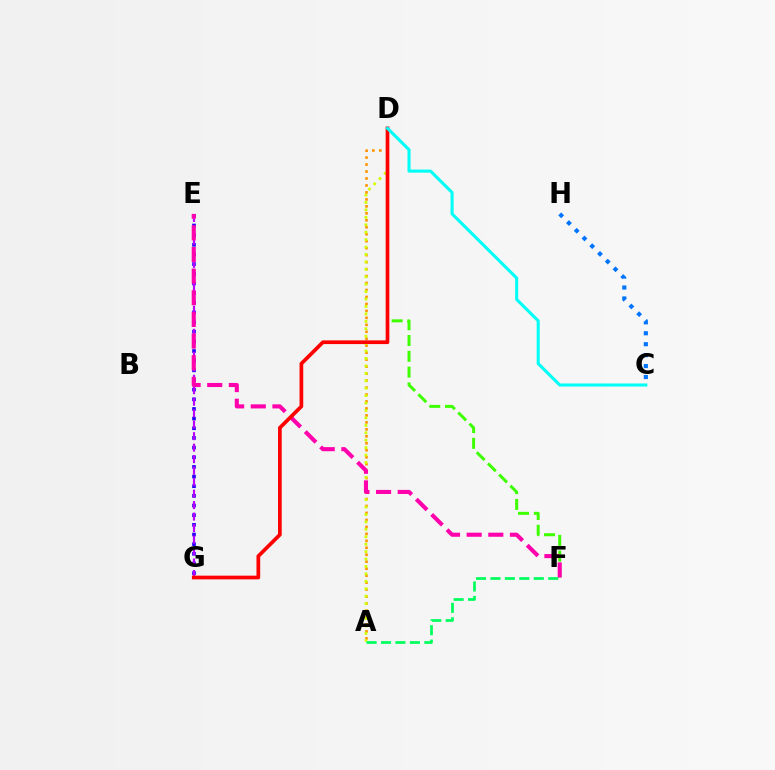{('D', 'F'): [{'color': '#3dff00', 'line_style': 'dashed', 'thickness': 2.15}], ('A', 'D'): [{'color': '#ff9400', 'line_style': 'dotted', 'thickness': 1.89}, {'color': '#d1ff00', 'line_style': 'dotted', 'thickness': 2.02}], ('E', 'G'): [{'color': '#2500ff', 'line_style': 'dotted', 'thickness': 2.62}, {'color': '#b900ff', 'line_style': 'dashed', 'thickness': 1.56}], ('A', 'F'): [{'color': '#00ff5c', 'line_style': 'dashed', 'thickness': 1.96}], ('E', 'F'): [{'color': '#ff00ac', 'line_style': 'dashed', 'thickness': 2.94}], ('D', 'G'): [{'color': '#ff0000', 'line_style': 'solid', 'thickness': 2.67}], ('C', 'D'): [{'color': '#00fff6', 'line_style': 'solid', 'thickness': 2.21}], ('C', 'H'): [{'color': '#0074ff', 'line_style': 'dotted', 'thickness': 2.97}]}